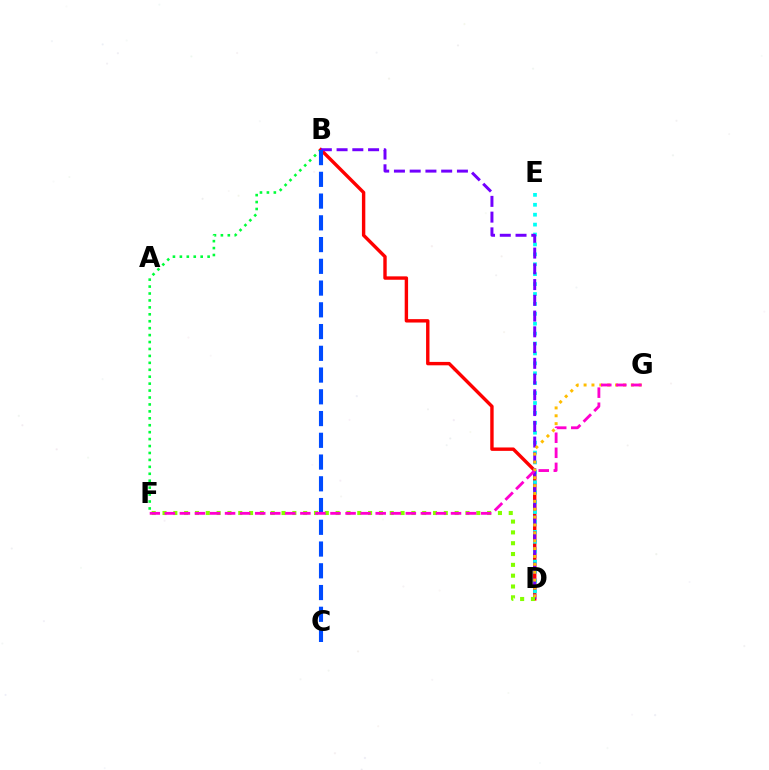{('B', 'F'): [{'color': '#00ff39', 'line_style': 'dotted', 'thickness': 1.88}], ('B', 'D'): [{'color': '#ff0000', 'line_style': 'solid', 'thickness': 2.45}, {'color': '#7200ff', 'line_style': 'dashed', 'thickness': 2.14}], ('D', 'E'): [{'color': '#00fff6', 'line_style': 'dotted', 'thickness': 2.69}], ('D', 'G'): [{'color': '#ffbd00', 'line_style': 'dotted', 'thickness': 2.14}], ('D', 'F'): [{'color': '#84ff00', 'line_style': 'dotted', 'thickness': 2.94}], ('B', 'C'): [{'color': '#004bff', 'line_style': 'dashed', 'thickness': 2.95}], ('F', 'G'): [{'color': '#ff00cf', 'line_style': 'dashed', 'thickness': 2.05}]}